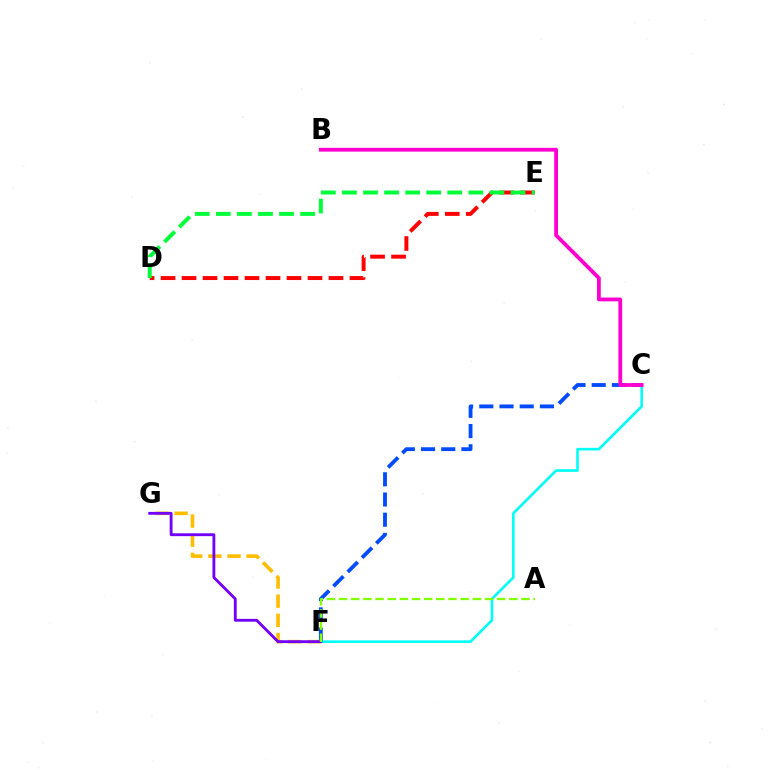{('C', 'F'): [{'color': '#004bff', 'line_style': 'dashed', 'thickness': 2.75}, {'color': '#00fff6', 'line_style': 'solid', 'thickness': 1.89}], ('D', 'E'): [{'color': '#ff0000', 'line_style': 'dashed', 'thickness': 2.85}, {'color': '#00ff39', 'line_style': 'dashed', 'thickness': 2.86}], ('F', 'G'): [{'color': '#ffbd00', 'line_style': 'dashed', 'thickness': 2.6}, {'color': '#7200ff', 'line_style': 'solid', 'thickness': 2.04}], ('B', 'C'): [{'color': '#ff00cf', 'line_style': 'solid', 'thickness': 2.74}], ('A', 'F'): [{'color': '#84ff00', 'line_style': 'dashed', 'thickness': 1.65}]}